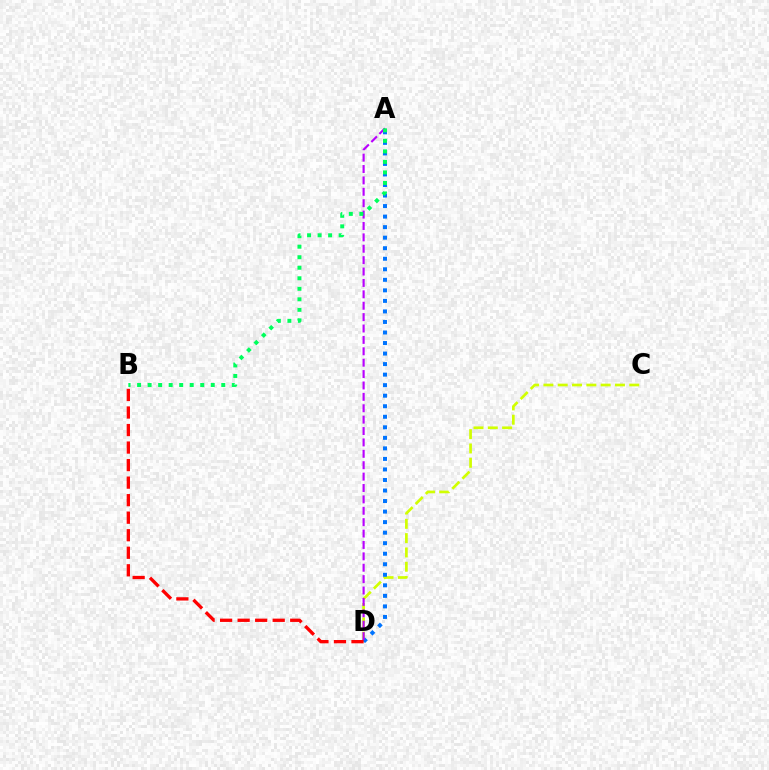{('C', 'D'): [{'color': '#d1ff00', 'line_style': 'dashed', 'thickness': 1.94}], ('A', 'D'): [{'color': '#0074ff', 'line_style': 'dotted', 'thickness': 2.86}, {'color': '#b900ff', 'line_style': 'dashed', 'thickness': 1.55}], ('B', 'D'): [{'color': '#ff0000', 'line_style': 'dashed', 'thickness': 2.38}], ('A', 'B'): [{'color': '#00ff5c', 'line_style': 'dotted', 'thickness': 2.86}]}